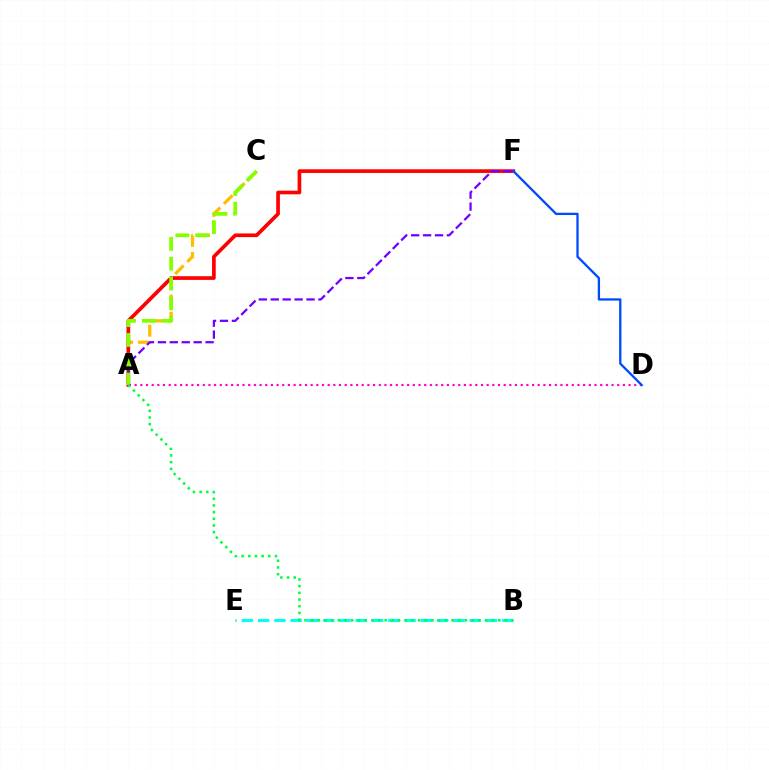{('A', 'C'): [{'color': '#ffbd00', 'line_style': 'dashed', 'thickness': 2.33}, {'color': '#84ff00', 'line_style': 'dashed', 'thickness': 2.69}], ('B', 'E'): [{'color': '#00fff6', 'line_style': 'dashed', 'thickness': 2.21}], ('A', 'F'): [{'color': '#ff0000', 'line_style': 'solid', 'thickness': 2.64}, {'color': '#7200ff', 'line_style': 'dashed', 'thickness': 1.62}], ('A', 'D'): [{'color': '#ff00cf', 'line_style': 'dotted', 'thickness': 1.54}], ('A', 'B'): [{'color': '#00ff39', 'line_style': 'dotted', 'thickness': 1.82}], ('D', 'F'): [{'color': '#004bff', 'line_style': 'solid', 'thickness': 1.66}]}